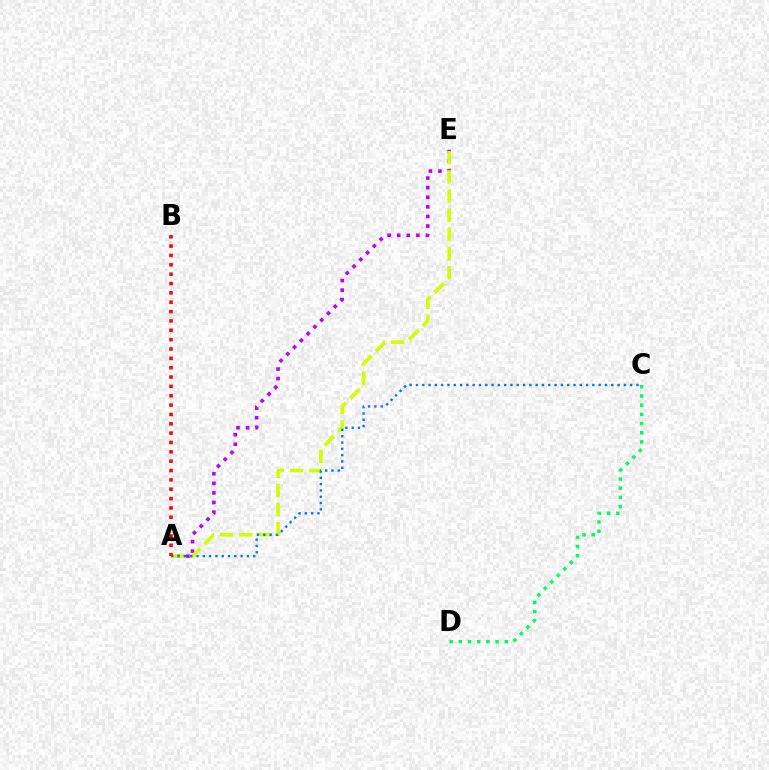{('A', 'E'): [{'color': '#b900ff', 'line_style': 'dotted', 'thickness': 2.6}, {'color': '#d1ff00', 'line_style': 'dashed', 'thickness': 2.61}], ('C', 'D'): [{'color': '#00ff5c', 'line_style': 'dotted', 'thickness': 2.5}], ('A', 'C'): [{'color': '#0074ff', 'line_style': 'dotted', 'thickness': 1.71}], ('A', 'B'): [{'color': '#ff0000', 'line_style': 'dotted', 'thickness': 2.54}]}